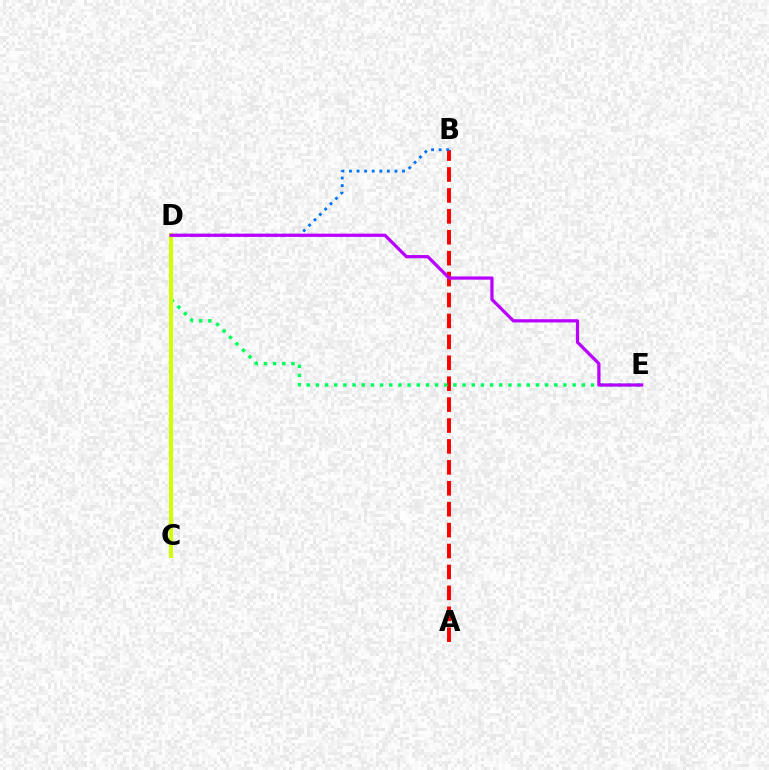{('A', 'B'): [{'color': '#ff0000', 'line_style': 'dashed', 'thickness': 2.84}], ('B', 'D'): [{'color': '#0074ff', 'line_style': 'dotted', 'thickness': 2.06}], ('D', 'E'): [{'color': '#00ff5c', 'line_style': 'dotted', 'thickness': 2.49}, {'color': '#b900ff', 'line_style': 'solid', 'thickness': 2.32}], ('C', 'D'): [{'color': '#d1ff00', 'line_style': 'solid', 'thickness': 2.94}]}